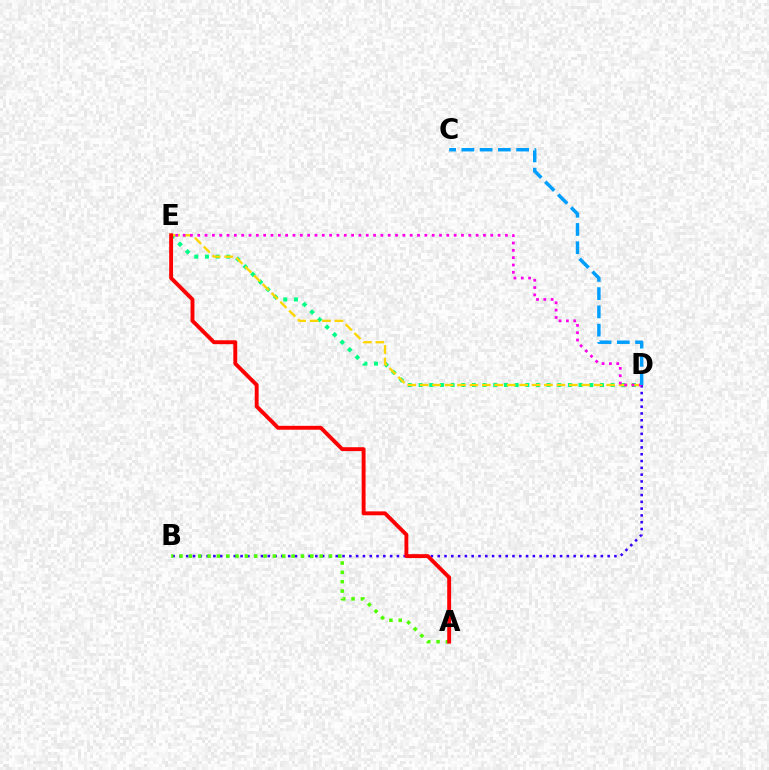{('B', 'D'): [{'color': '#3700ff', 'line_style': 'dotted', 'thickness': 1.85}], ('D', 'E'): [{'color': '#00ff86', 'line_style': 'dotted', 'thickness': 2.9}, {'color': '#ffd500', 'line_style': 'dashed', 'thickness': 1.69}, {'color': '#ff00ed', 'line_style': 'dotted', 'thickness': 1.99}], ('A', 'B'): [{'color': '#4fff00', 'line_style': 'dotted', 'thickness': 2.54}], ('C', 'D'): [{'color': '#009eff', 'line_style': 'dashed', 'thickness': 2.48}], ('A', 'E'): [{'color': '#ff0000', 'line_style': 'solid', 'thickness': 2.8}]}